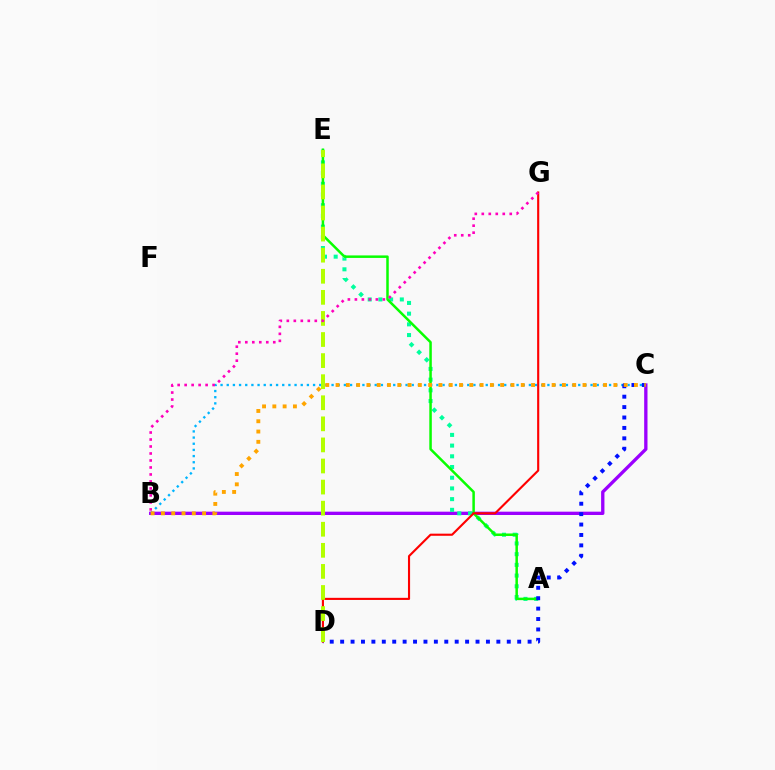{('B', 'C'): [{'color': '#00b5ff', 'line_style': 'dotted', 'thickness': 1.68}, {'color': '#9b00ff', 'line_style': 'solid', 'thickness': 2.39}, {'color': '#ffa500', 'line_style': 'dotted', 'thickness': 2.8}], ('A', 'E'): [{'color': '#00ff9d', 'line_style': 'dotted', 'thickness': 2.91}, {'color': '#08ff00', 'line_style': 'solid', 'thickness': 1.8}], ('D', 'G'): [{'color': '#ff0000', 'line_style': 'solid', 'thickness': 1.53}], ('C', 'D'): [{'color': '#0010ff', 'line_style': 'dotted', 'thickness': 2.83}], ('D', 'E'): [{'color': '#b3ff00', 'line_style': 'dashed', 'thickness': 2.86}], ('B', 'G'): [{'color': '#ff00bd', 'line_style': 'dotted', 'thickness': 1.9}]}